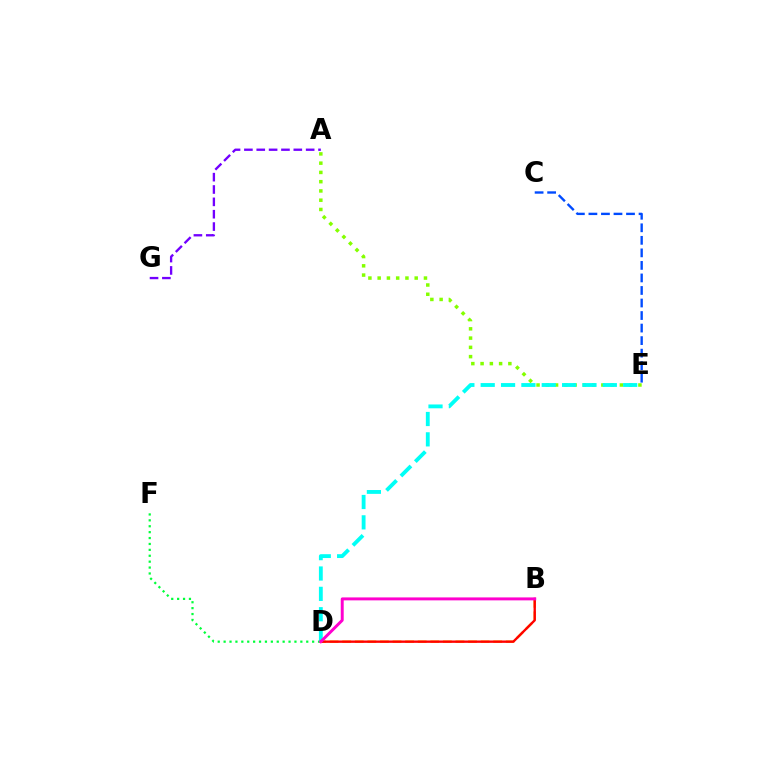{('B', 'D'): [{'color': '#ffbd00', 'line_style': 'dashed', 'thickness': 1.71}, {'color': '#ff0000', 'line_style': 'solid', 'thickness': 1.69}, {'color': '#ff00cf', 'line_style': 'solid', 'thickness': 2.12}], ('D', 'F'): [{'color': '#00ff39', 'line_style': 'dotted', 'thickness': 1.6}], ('C', 'E'): [{'color': '#004bff', 'line_style': 'dashed', 'thickness': 1.7}], ('A', 'E'): [{'color': '#84ff00', 'line_style': 'dotted', 'thickness': 2.52}], ('A', 'G'): [{'color': '#7200ff', 'line_style': 'dashed', 'thickness': 1.68}], ('D', 'E'): [{'color': '#00fff6', 'line_style': 'dashed', 'thickness': 2.76}]}